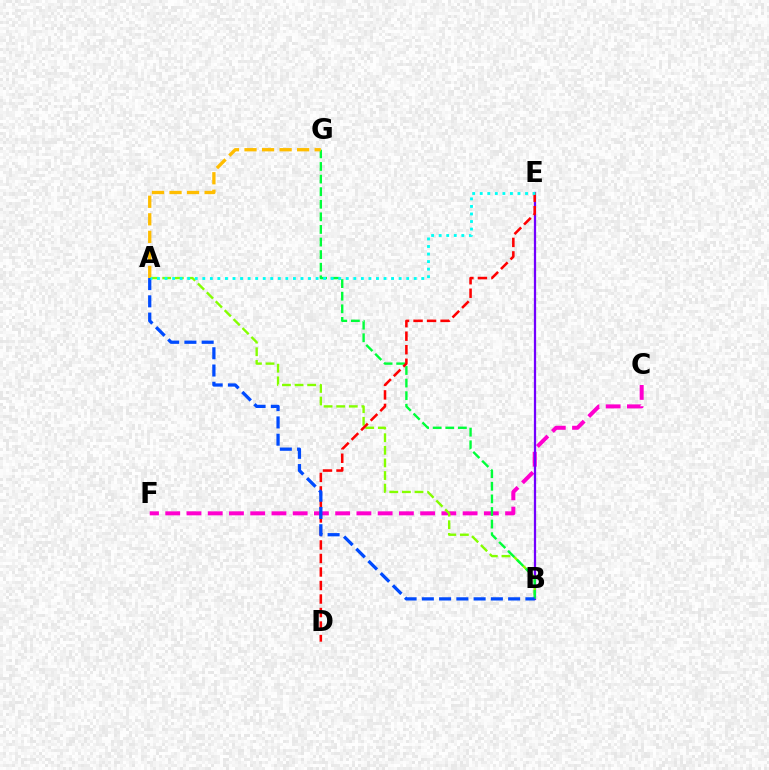{('C', 'F'): [{'color': '#ff00cf', 'line_style': 'dashed', 'thickness': 2.89}], ('B', 'E'): [{'color': '#7200ff', 'line_style': 'solid', 'thickness': 1.62}], ('A', 'B'): [{'color': '#84ff00', 'line_style': 'dashed', 'thickness': 1.71}, {'color': '#004bff', 'line_style': 'dashed', 'thickness': 2.34}], ('B', 'G'): [{'color': '#00ff39', 'line_style': 'dashed', 'thickness': 1.71}], ('D', 'E'): [{'color': '#ff0000', 'line_style': 'dashed', 'thickness': 1.84}], ('A', 'G'): [{'color': '#ffbd00', 'line_style': 'dashed', 'thickness': 2.38}], ('A', 'E'): [{'color': '#00fff6', 'line_style': 'dotted', 'thickness': 2.05}]}